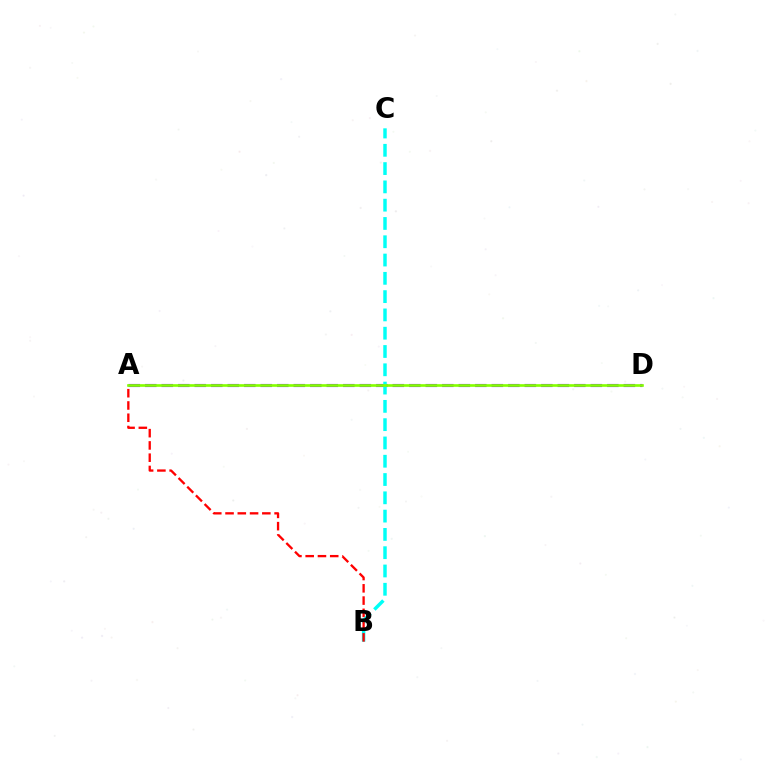{('A', 'D'): [{'color': '#7200ff', 'line_style': 'dashed', 'thickness': 2.24}, {'color': '#84ff00', 'line_style': 'solid', 'thickness': 1.91}], ('B', 'C'): [{'color': '#00fff6', 'line_style': 'dashed', 'thickness': 2.48}], ('A', 'B'): [{'color': '#ff0000', 'line_style': 'dashed', 'thickness': 1.67}]}